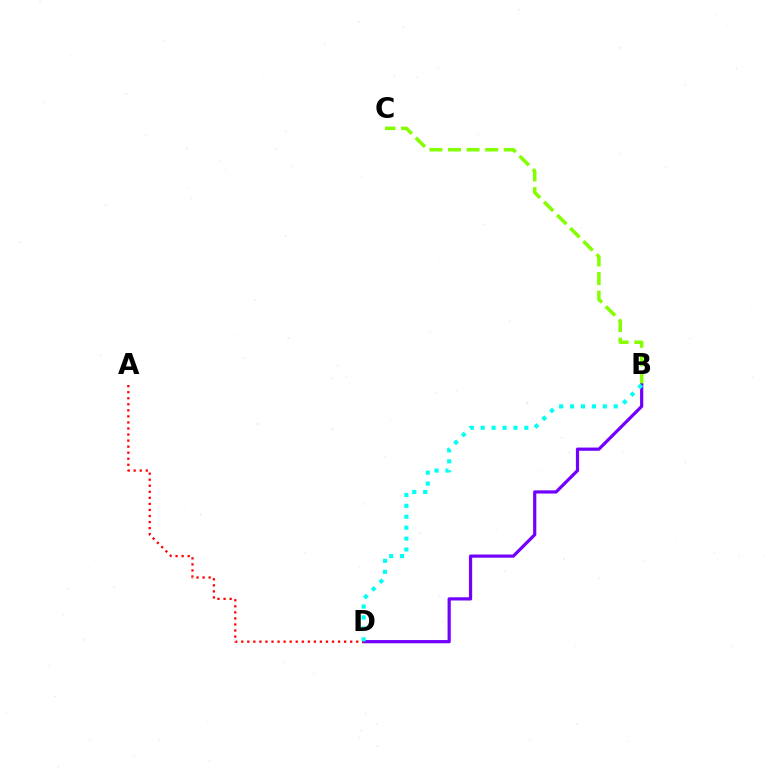{('B', 'C'): [{'color': '#84ff00', 'line_style': 'dashed', 'thickness': 2.53}], ('B', 'D'): [{'color': '#7200ff', 'line_style': 'solid', 'thickness': 2.31}, {'color': '#00fff6', 'line_style': 'dotted', 'thickness': 2.97}], ('A', 'D'): [{'color': '#ff0000', 'line_style': 'dotted', 'thickness': 1.64}]}